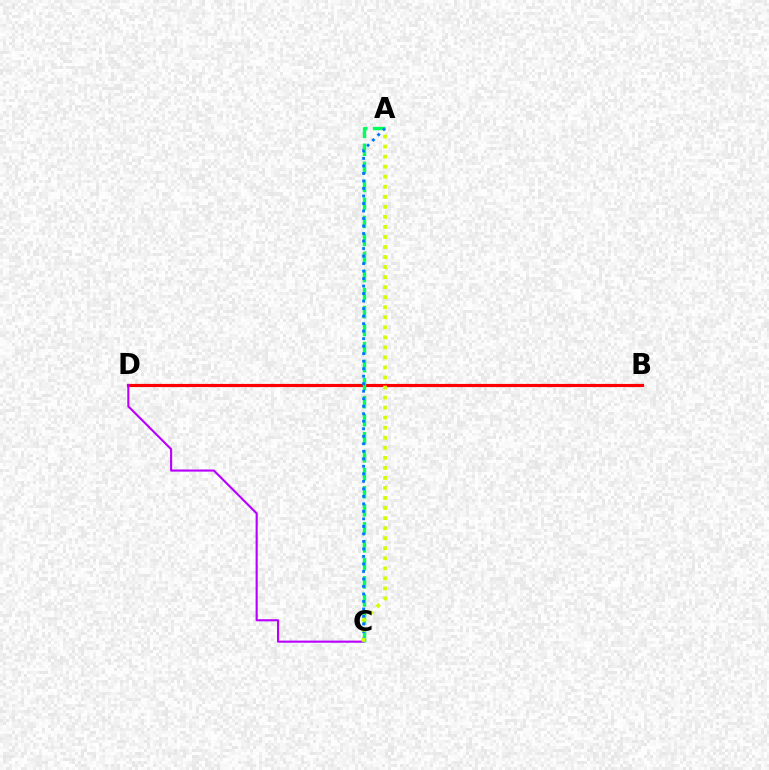{('B', 'D'): [{'color': '#ff0000', 'line_style': 'solid', 'thickness': 2.28}], ('C', 'D'): [{'color': '#b900ff', 'line_style': 'solid', 'thickness': 1.53}], ('A', 'C'): [{'color': '#00ff5c', 'line_style': 'dashed', 'thickness': 2.45}, {'color': '#0074ff', 'line_style': 'dotted', 'thickness': 2.04}, {'color': '#d1ff00', 'line_style': 'dotted', 'thickness': 2.73}]}